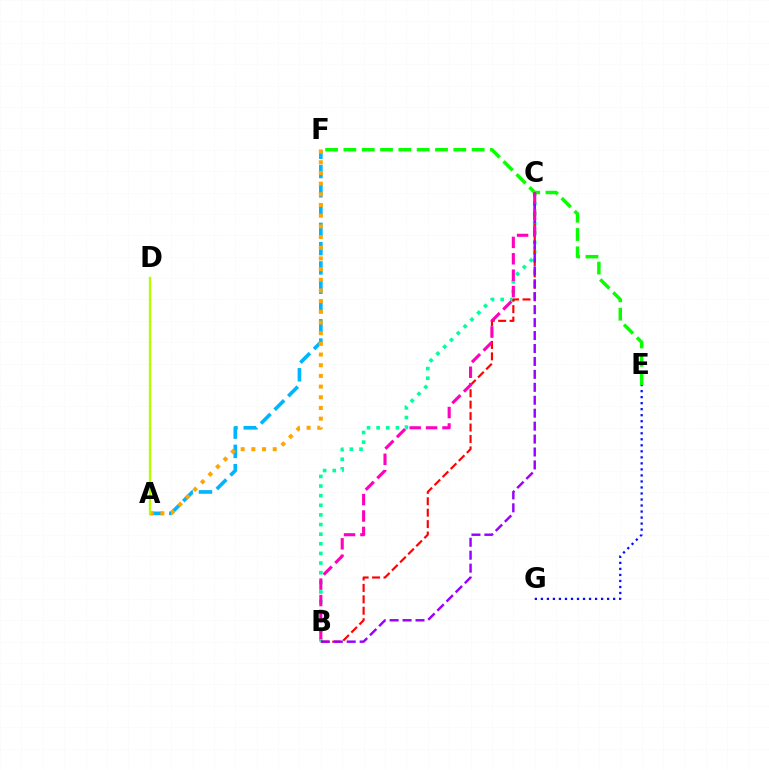{('B', 'C'): [{'color': '#00ff9d', 'line_style': 'dotted', 'thickness': 2.62}, {'color': '#ff0000', 'line_style': 'dashed', 'thickness': 1.55}, {'color': '#9b00ff', 'line_style': 'dashed', 'thickness': 1.76}, {'color': '#ff00bd', 'line_style': 'dashed', 'thickness': 2.23}], ('E', 'G'): [{'color': '#0010ff', 'line_style': 'dotted', 'thickness': 1.64}], ('E', 'F'): [{'color': '#08ff00', 'line_style': 'dashed', 'thickness': 2.49}], ('A', 'F'): [{'color': '#00b5ff', 'line_style': 'dashed', 'thickness': 2.62}, {'color': '#ffa500', 'line_style': 'dotted', 'thickness': 2.9}], ('A', 'D'): [{'color': '#b3ff00', 'line_style': 'solid', 'thickness': 1.69}]}